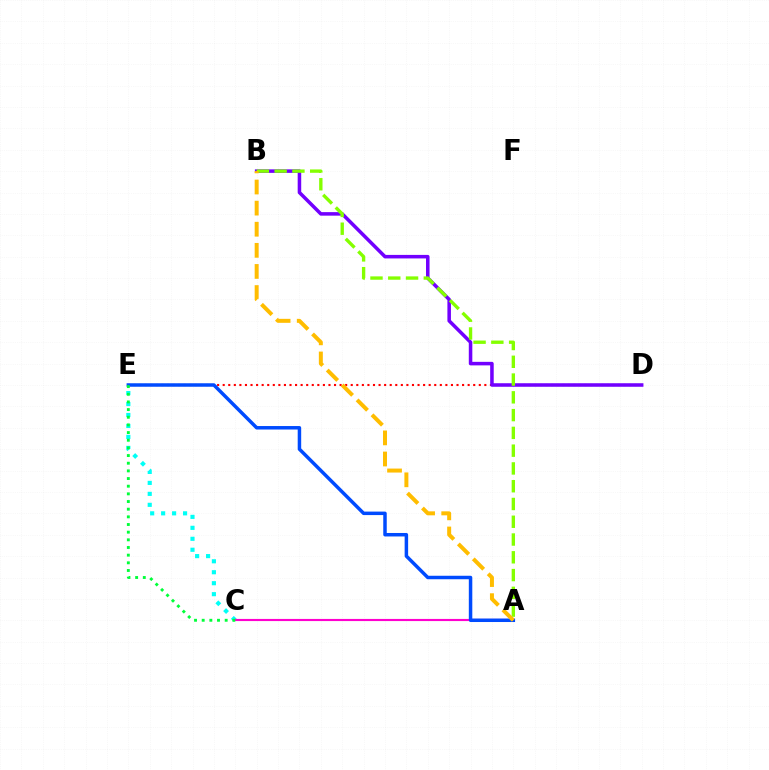{('C', 'E'): [{'color': '#00fff6', 'line_style': 'dotted', 'thickness': 2.98}, {'color': '#00ff39', 'line_style': 'dotted', 'thickness': 2.08}], ('A', 'C'): [{'color': '#ff00cf', 'line_style': 'solid', 'thickness': 1.54}], ('D', 'E'): [{'color': '#ff0000', 'line_style': 'dotted', 'thickness': 1.51}], ('B', 'D'): [{'color': '#7200ff', 'line_style': 'solid', 'thickness': 2.54}], ('A', 'E'): [{'color': '#004bff', 'line_style': 'solid', 'thickness': 2.51}], ('A', 'B'): [{'color': '#84ff00', 'line_style': 'dashed', 'thickness': 2.41}, {'color': '#ffbd00', 'line_style': 'dashed', 'thickness': 2.87}]}